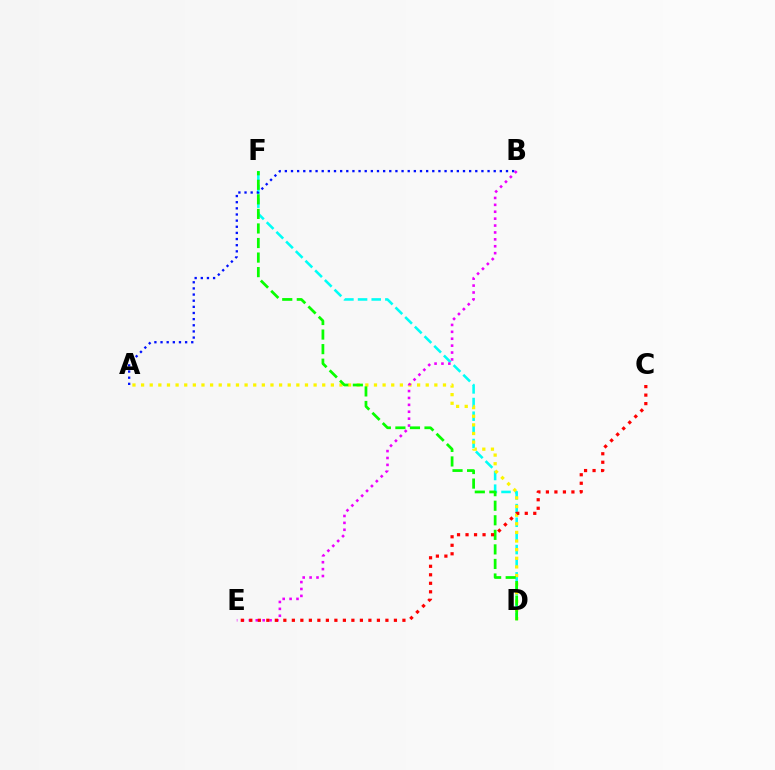{('D', 'F'): [{'color': '#00fff6', 'line_style': 'dashed', 'thickness': 1.86}, {'color': '#08ff00', 'line_style': 'dashed', 'thickness': 1.98}], ('A', 'B'): [{'color': '#0010ff', 'line_style': 'dotted', 'thickness': 1.67}], ('A', 'D'): [{'color': '#fcf500', 'line_style': 'dotted', 'thickness': 2.34}], ('B', 'E'): [{'color': '#ee00ff', 'line_style': 'dotted', 'thickness': 1.87}], ('C', 'E'): [{'color': '#ff0000', 'line_style': 'dotted', 'thickness': 2.31}]}